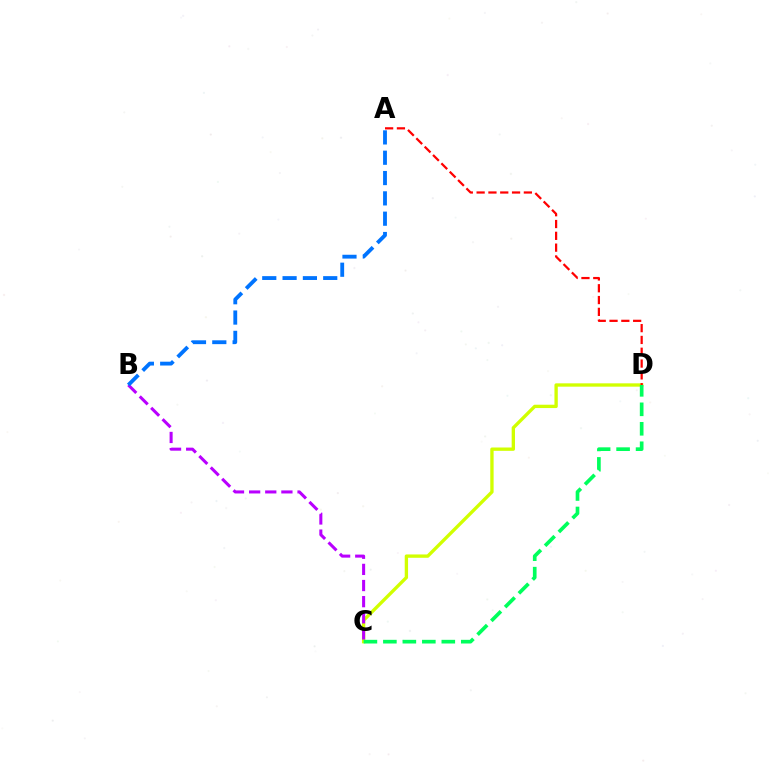{('C', 'D'): [{'color': '#d1ff00', 'line_style': 'solid', 'thickness': 2.4}, {'color': '#00ff5c', 'line_style': 'dashed', 'thickness': 2.65}], ('B', 'C'): [{'color': '#b900ff', 'line_style': 'dashed', 'thickness': 2.19}], ('A', 'B'): [{'color': '#0074ff', 'line_style': 'dashed', 'thickness': 2.76}], ('A', 'D'): [{'color': '#ff0000', 'line_style': 'dashed', 'thickness': 1.6}]}